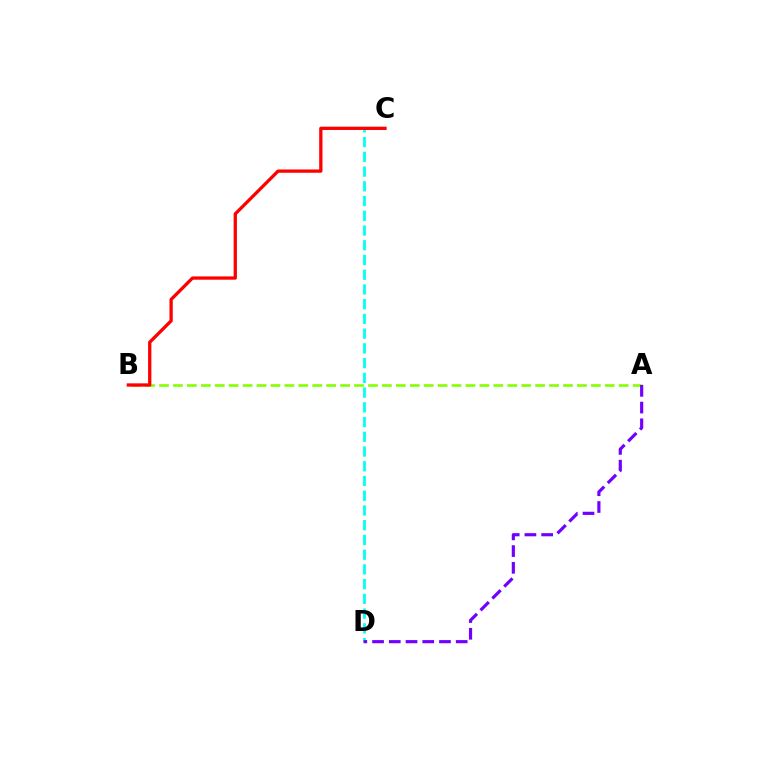{('A', 'B'): [{'color': '#84ff00', 'line_style': 'dashed', 'thickness': 1.89}], ('C', 'D'): [{'color': '#00fff6', 'line_style': 'dashed', 'thickness': 2.0}], ('A', 'D'): [{'color': '#7200ff', 'line_style': 'dashed', 'thickness': 2.27}], ('B', 'C'): [{'color': '#ff0000', 'line_style': 'solid', 'thickness': 2.37}]}